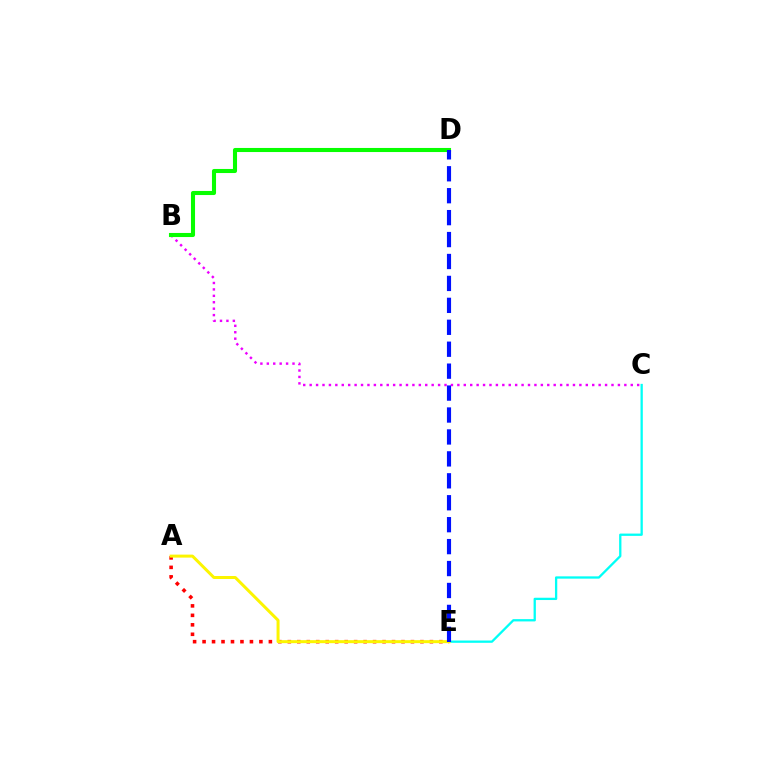{('B', 'C'): [{'color': '#ee00ff', 'line_style': 'dotted', 'thickness': 1.74}], ('C', 'E'): [{'color': '#00fff6', 'line_style': 'solid', 'thickness': 1.65}], ('A', 'E'): [{'color': '#ff0000', 'line_style': 'dotted', 'thickness': 2.57}, {'color': '#fcf500', 'line_style': 'solid', 'thickness': 2.16}], ('B', 'D'): [{'color': '#08ff00', 'line_style': 'solid', 'thickness': 2.93}], ('D', 'E'): [{'color': '#0010ff', 'line_style': 'dashed', 'thickness': 2.98}]}